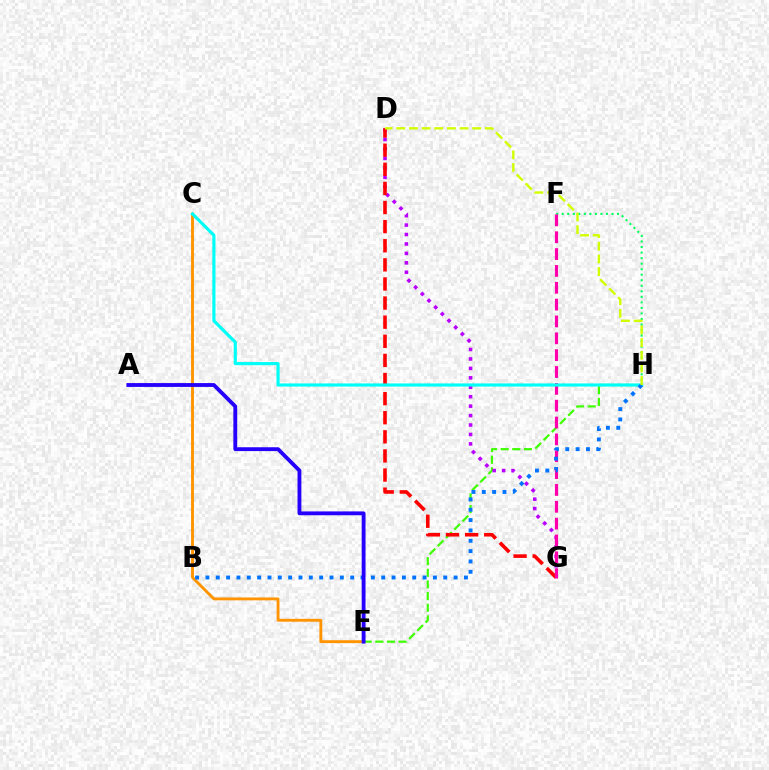{('E', 'H'): [{'color': '#3dff00', 'line_style': 'dashed', 'thickness': 1.58}], ('C', 'E'): [{'color': '#ff9400', 'line_style': 'solid', 'thickness': 2.07}], ('D', 'G'): [{'color': '#b900ff', 'line_style': 'dotted', 'thickness': 2.56}, {'color': '#ff0000', 'line_style': 'dashed', 'thickness': 2.6}], ('F', 'H'): [{'color': '#00ff5c', 'line_style': 'dotted', 'thickness': 1.5}], ('F', 'G'): [{'color': '#ff00ac', 'line_style': 'dashed', 'thickness': 2.29}], ('C', 'H'): [{'color': '#00fff6', 'line_style': 'solid', 'thickness': 2.27}], ('B', 'H'): [{'color': '#0074ff', 'line_style': 'dotted', 'thickness': 2.81}], ('D', 'H'): [{'color': '#d1ff00', 'line_style': 'dashed', 'thickness': 1.72}], ('A', 'E'): [{'color': '#2500ff', 'line_style': 'solid', 'thickness': 2.77}]}